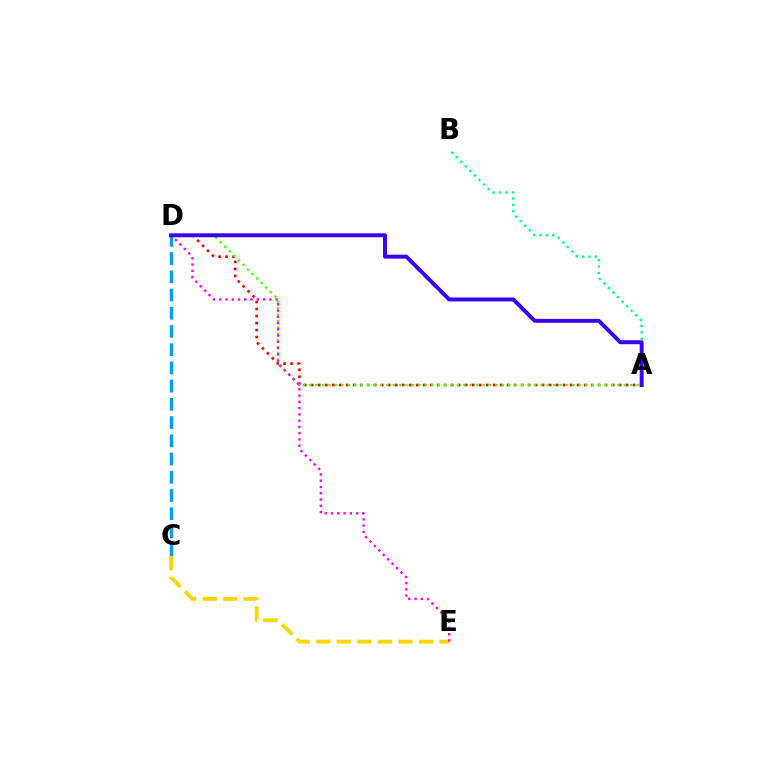{('A', 'D'): [{'color': '#ff0000', 'line_style': 'dotted', 'thickness': 1.9}, {'color': '#4fff00', 'line_style': 'dotted', 'thickness': 1.74}, {'color': '#3700ff', 'line_style': 'solid', 'thickness': 2.83}], ('A', 'B'): [{'color': '#00ff86', 'line_style': 'dotted', 'thickness': 1.75}], ('C', 'D'): [{'color': '#009eff', 'line_style': 'dashed', 'thickness': 2.48}], ('C', 'E'): [{'color': '#ffd500', 'line_style': 'dashed', 'thickness': 2.79}], ('D', 'E'): [{'color': '#ff00ed', 'line_style': 'dotted', 'thickness': 1.7}]}